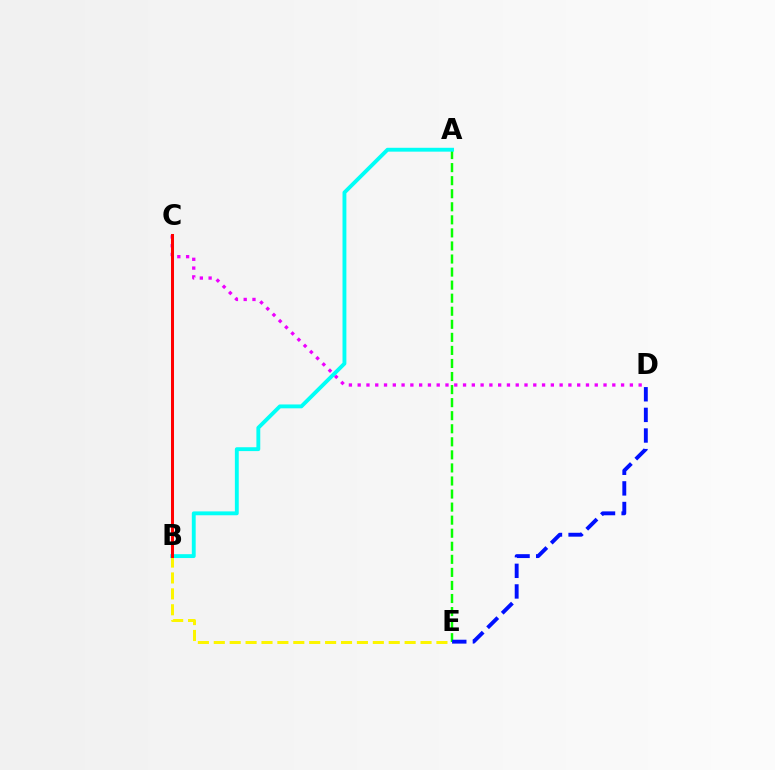{('A', 'E'): [{'color': '#08ff00', 'line_style': 'dashed', 'thickness': 1.77}], ('C', 'D'): [{'color': '#ee00ff', 'line_style': 'dotted', 'thickness': 2.39}], ('B', 'E'): [{'color': '#fcf500', 'line_style': 'dashed', 'thickness': 2.16}], ('A', 'B'): [{'color': '#00fff6', 'line_style': 'solid', 'thickness': 2.78}], ('B', 'C'): [{'color': '#ff0000', 'line_style': 'solid', 'thickness': 2.18}], ('D', 'E'): [{'color': '#0010ff', 'line_style': 'dashed', 'thickness': 2.8}]}